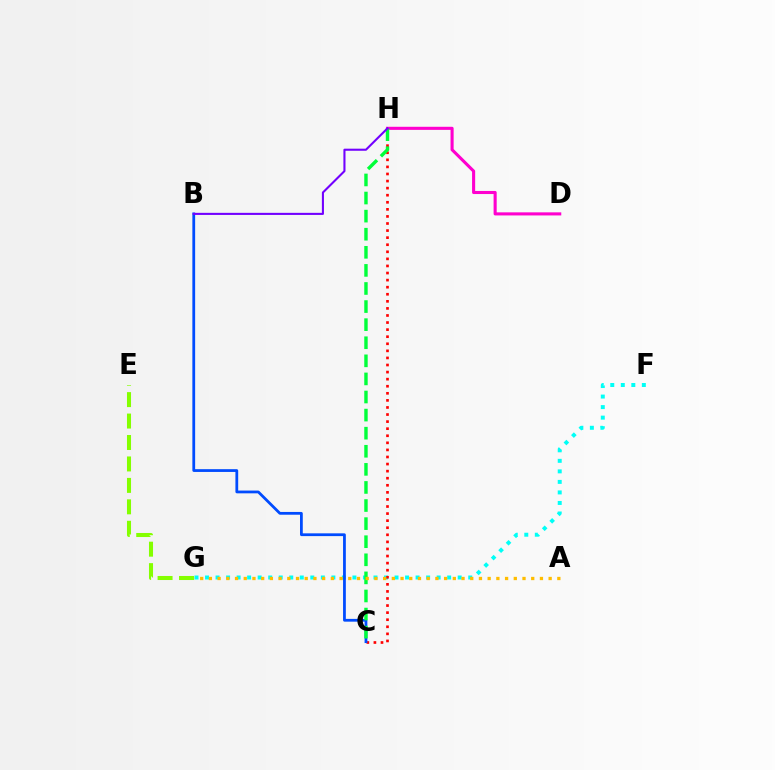{('F', 'G'): [{'color': '#00fff6', 'line_style': 'dotted', 'thickness': 2.86}], ('C', 'H'): [{'color': '#ff0000', 'line_style': 'dotted', 'thickness': 1.92}, {'color': '#00ff39', 'line_style': 'dashed', 'thickness': 2.46}], ('E', 'G'): [{'color': '#84ff00', 'line_style': 'dashed', 'thickness': 2.91}], ('D', 'H'): [{'color': '#ff00cf', 'line_style': 'solid', 'thickness': 2.22}], ('B', 'C'): [{'color': '#004bff', 'line_style': 'solid', 'thickness': 2.0}], ('A', 'G'): [{'color': '#ffbd00', 'line_style': 'dotted', 'thickness': 2.37}], ('B', 'H'): [{'color': '#7200ff', 'line_style': 'solid', 'thickness': 1.5}]}